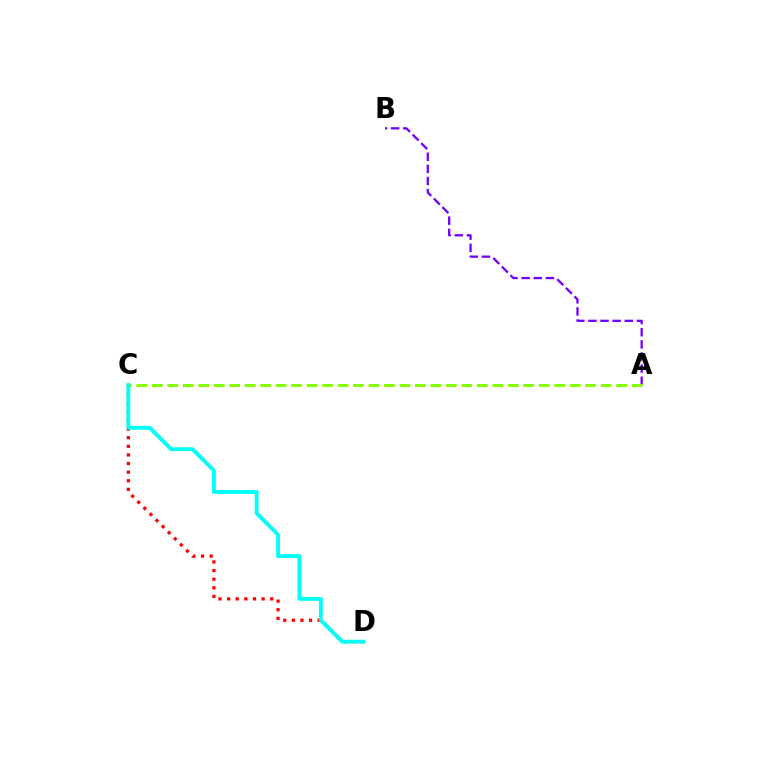{('A', 'B'): [{'color': '#7200ff', 'line_style': 'dashed', 'thickness': 1.65}], ('C', 'D'): [{'color': '#ff0000', 'line_style': 'dotted', 'thickness': 2.34}, {'color': '#00fff6', 'line_style': 'solid', 'thickness': 2.78}], ('A', 'C'): [{'color': '#84ff00', 'line_style': 'dashed', 'thickness': 2.1}]}